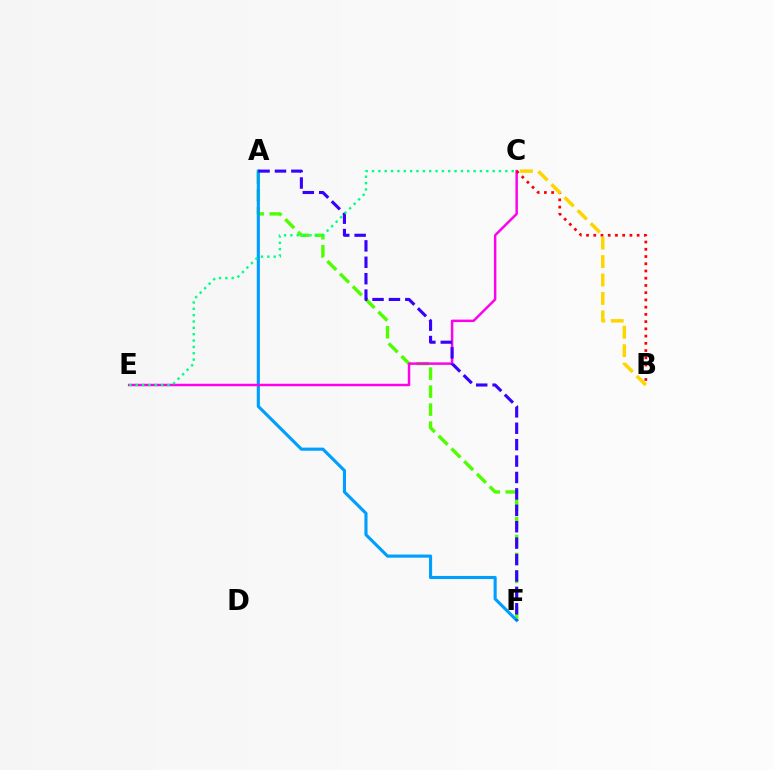{('A', 'F'): [{'color': '#4fff00', 'line_style': 'dashed', 'thickness': 2.44}, {'color': '#009eff', 'line_style': 'solid', 'thickness': 2.25}, {'color': '#3700ff', 'line_style': 'dashed', 'thickness': 2.23}], ('C', 'E'): [{'color': '#ff00ed', 'line_style': 'solid', 'thickness': 1.77}, {'color': '#00ff86', 'line_style': 'dotted', 'thickness': 1.73}], ('B', 'C'): [{'color': '#ff0000', 'line_style': 'dotted', 'thickness': 1.97}, {'color': '#ffd500', 'line_style': 'dashed', 'thickness': 2.5}]}